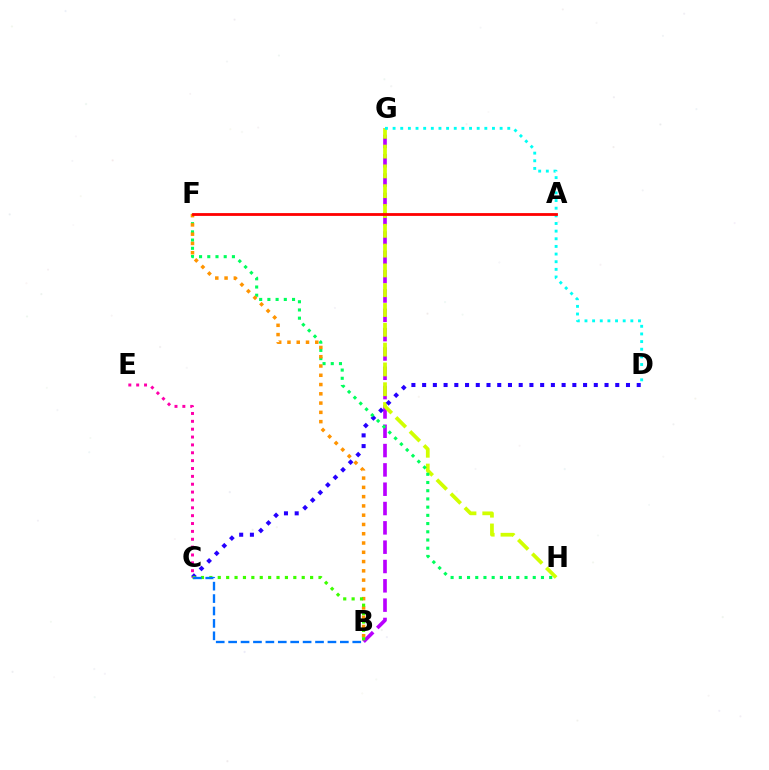{('B', 'G'): [{'color': '#b900ff', 'line_style': 'dashed', 'thickness': 2.62}], ('G', 'H'): [{'color': '#d1ff00', 'line_style': 'dashed', 'thickness': 2.69}], ('C', 'D'): [{'color': '#2500ff', 'line_style': 'dotted', 'thickness': 2.92}], ('F', 'H'): [{'color': '#00ff5c', 'line_style': 'dotted', 'thickness': 2.23}], ('B', 'F'): [{'color': '#ff9400', 'line_style': 'dotted', 'thickness': 2.52}], ('B', 'C'): [{'color': '#3dff00', 'line_style': 'dotted', 'thickness': 2.28}, {'color': '#0074ff', 'line_style': 'dashed', 'thickness': 1.69}], ('D', 'G'): [{'color': '#00fff6', 'line_style': 'dotted', 'thickness': 2.08}], ('A', 'F'): [{'color': '#ff0000', 'line_style': 'solid', 'thickness': 2.02}], ('C', 'E'): [{'color': '#ff00ac', 'line_style': 'dotted', 'thickness': 2.14}]}